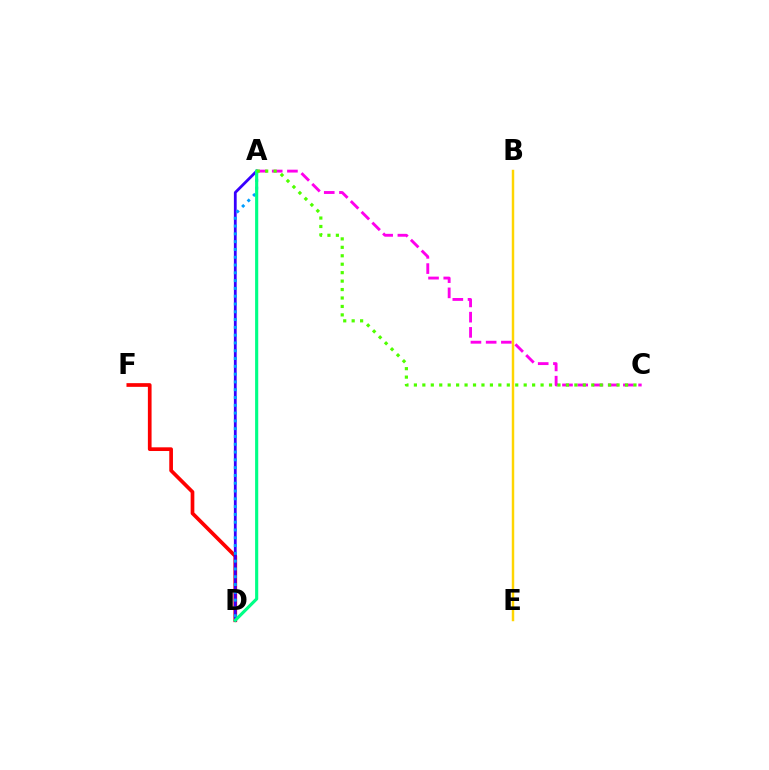{('A', 'C'): [{'color': '#ff00ed', 'line_style': 'dashed', 'thickness': 2.07}, {'color': '#4fff00', 'line_style': 'dotted', 'thickness': 2.29}], ('B', 'E'): [{'color': '#ffd500', 'line_style': 'solid', 'thickness': 1.77}], ('D', 'F'): [{'color': '#ff0000', 'line_style': 'solid', 'thickness': 2.66}], ('A', 'D'): [{'color': '#3700ff', 'line_style': 'solid', 'thickness': 2.01}, {'color': '#009eff', 'line_style': 'dotted', 'thickness': 2.12}, {'color': '#00ff86', 'line_style': 'solid', 'thickness': 2.27}]}